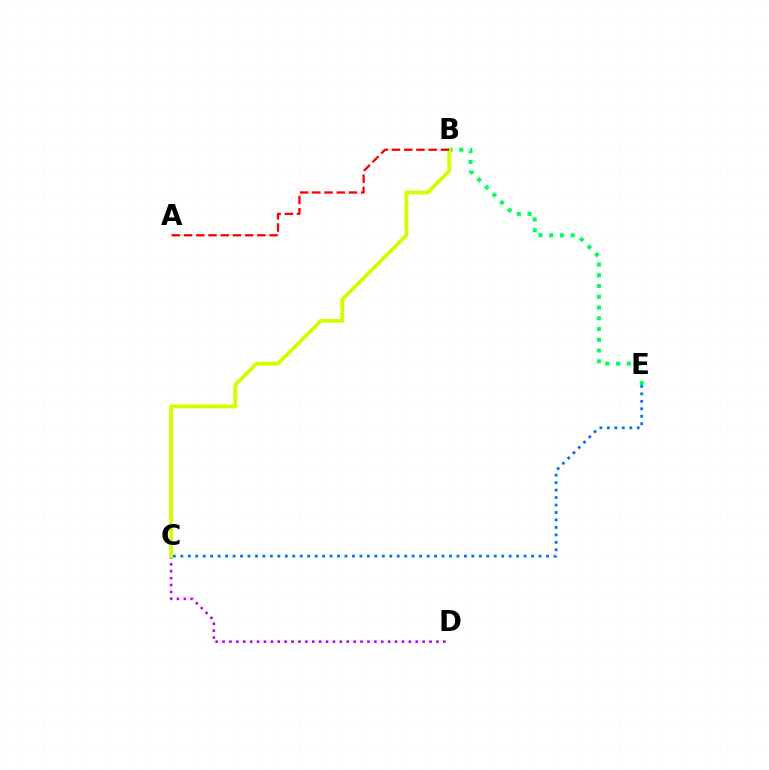{('C', 'E'): [{'color': '#0074ff', 'line_style': 'dotted', 'thickness': 2.03}], ('C', 'D'): [{'color': '#b900ff', 'line_style': 'dotted', 'thickness': 1.87}], ('B', 'E'): [{'color': '#00ff5c', 'line_style': 'dotted', 'thickness': 2.92}], ('B', 'C'): [{'color': '#d1ff00', 'line_style': 'solid', 'thickness': 2.74}], ('A', 'B'): [{'color': '#ff0000', 'line_style': 'dashed', 'thickness': 1.66}]}